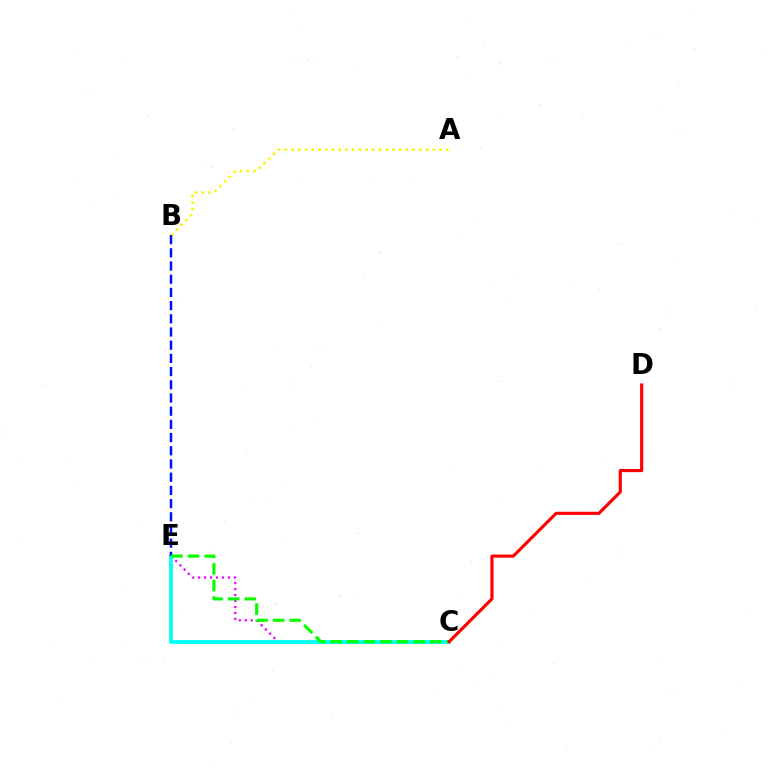{('A', 'B'): [{'color': '#fcf500', 'line_style': 'dotted', 'thickness': 1.83}], ('C', 'E'): [{'color': '#ee00ff', 'line_style': 'dotted', 'thickness': 1.62}, {'color': '#00fff6', 'line_style': 'solid', 'thickness': 2.7}, {'color': '#08ff00', 'line_style': 'dashed', 'thickness': 2.25}], ('B', 'E'): [{'color': '#0010ff', 'line_style': 'dashed', 'thickness': 1.79}], ('C', 'D'): [{'color': '#ff0000', 'line_style': 'solid', 'thickness': 2.26}]}